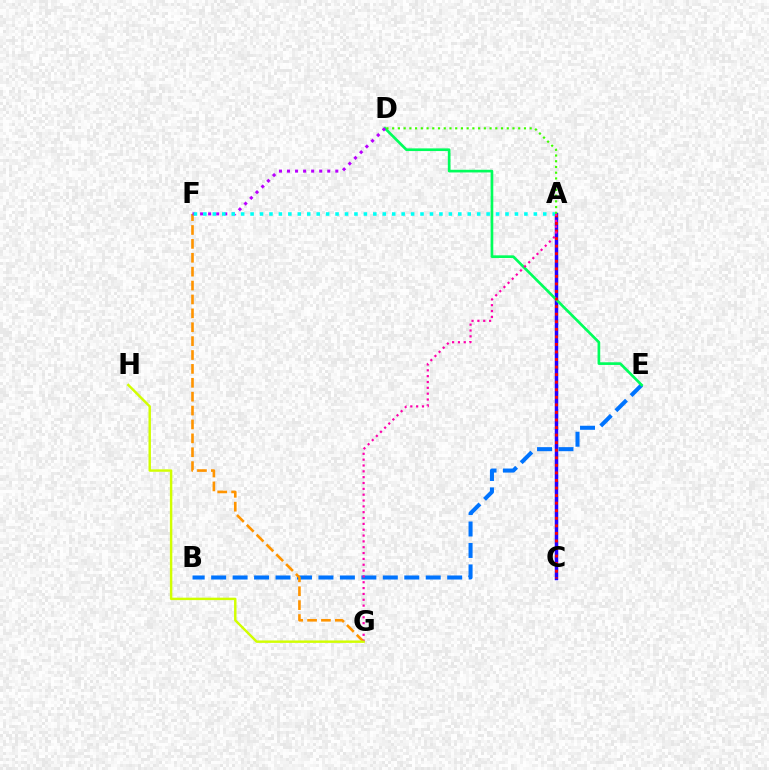{('A', 'C'): [{'color': '#2500ff', 'line_style': 'solid', 'thickness': 2.51}, {'color': '#ff0000', 'line_style': 'dotted', 'thickness': 2.05}], ('B', 'E'): [{'color': '#0074ff', 'line_style': 'dashed', 'thickness': 2.92}], ('D', 'E'): [{'color': '#00ff5c', 'line_style': 'solid', 'thickness': 1.93}], ('F', 'G'): [{'color': '#ff9400', 'line_style': 'dashed', 'thickness': 1.89}], ('D', 'F'): [{'color': '#b900ff', 'line_style': 'dotted', 'thickness': 2.19}], ('A', 'F'): [{'color': '#00fff6', 'line_style': 'dotted', 'thickness': 2.57}], ('A', 'D'): [{'color': '#3dff00', 'line_style': 'dotted', 'thickness': 1.56}], ('A', 'G'): [{'color': '#ff00ac', 'line_style': 'dotted', 'thickness': 1.59}], ('G', 'H'): [{'color': '#d1ff00', 'line_style': 'solid', 'thickness': 1.75}]}